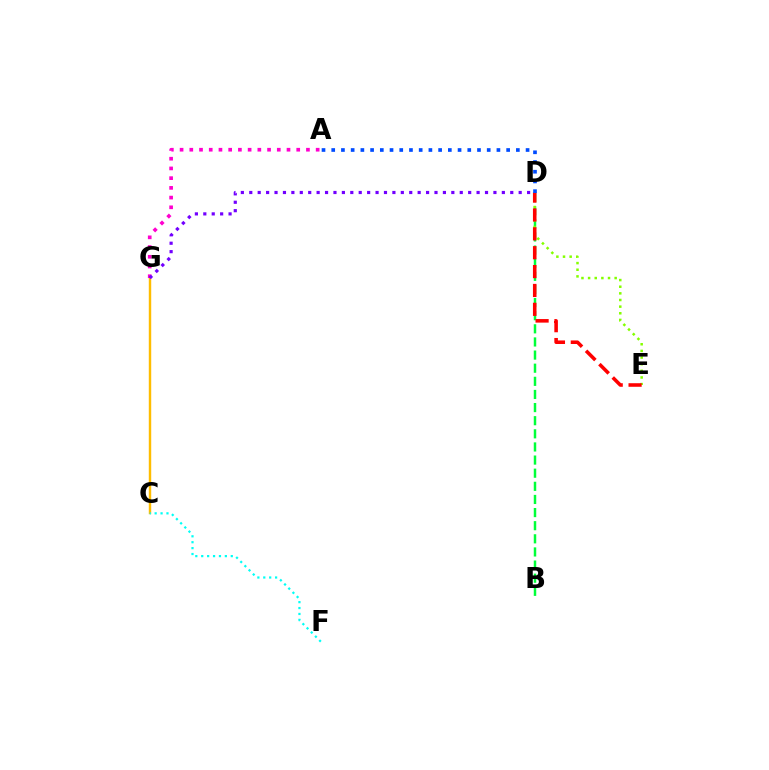{('B', 'D'): [{'color': '#00ff39', 'line_style': 'dashed', 'thickness': 1.78}], ('C', 'G'): [{'color': '#ffbd00', 'line_style': 'solid', 'thickness': 1.75}], ('A', 'G'): [{'color': '#ff00cf', 'line_style': 'dotted', 'thickness': 2.64}], ('D', 'E'): [{'color': '#84ff00', 'line_style': 'dotted', 'thickness': 1.8}, {'color': '#ff0000', 'line_style': 'dashed', 'thickness': 2.56}], ('C', 'F'): [{'color': '#00fff6', 'line_style': 'dotted', 'thickness': 1.61}], ('D', 'G'): [{'color': '#7200ff', 'line_style': 'dotted', 'thickness': 2.29}], ('A', 'D'): [{'color': '#004bff', 'line_style': 'dotted', 'thickness': 2.64}]}